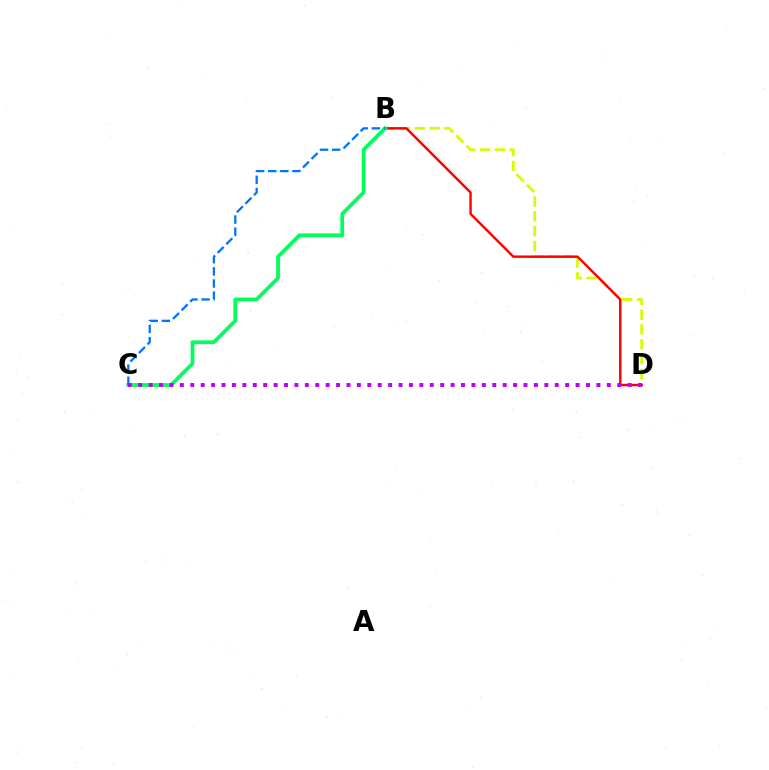{('B', 'D'): [{'color': '#d1ff00', 'line_style': 'dashed', 'thickness': 2.01}, {'color': '#ff0000', 'line_style': 'solid', 'thickness': 1.75}], ('B', 'C'): [{'color': '#00ff5c', 'line_style': 'solid', 'thickness': 2.7}, {'color': '#0074ff', 'line_style': 'dashed', 'thickness': 1.65}], ('C', 'D'): [{'color': '#b900ff', 'line_style': 'dotted', 'thickness': 2.83}]}